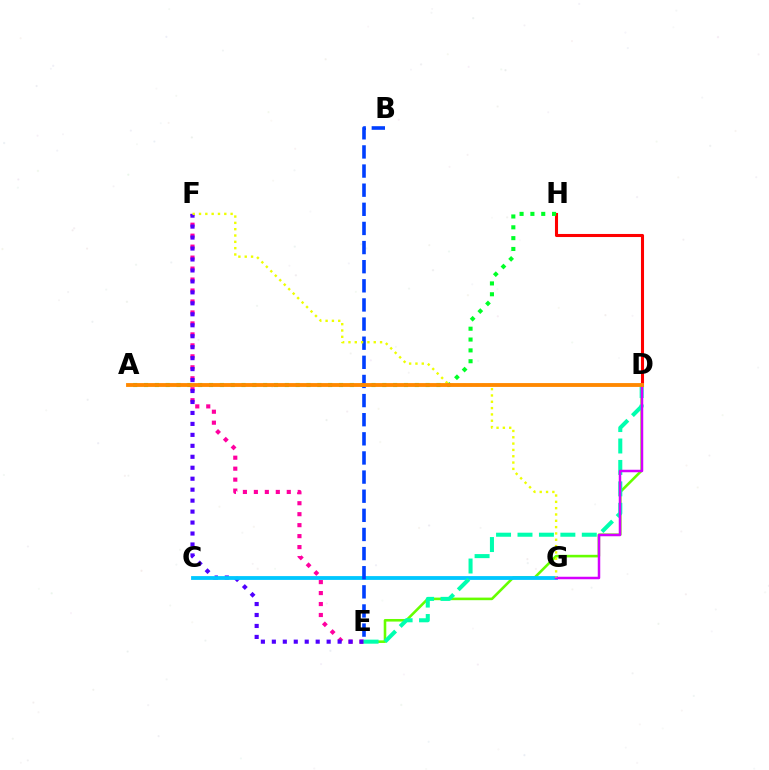{('D', 'E'): [{'color': '#66ff00', 'line_style': 'solid', 'thickness': 1.86}, {'color': '#00ffaf', 'line_style': 'dashed', 'thickness': 2.91}], ('E', 'F'): [{'color': '#ff00a0', 'line_style': 'dotted', 'thickness': 2.98}, {'color': '#4f00ff', 'line_style': 'dotted', 'thickness': 2.98}], ('D', 'H'): [{'color': '#ff0000', 'line_style': 'solid', 'thickness': 2.21}], ('A', 'H'): [{'color': '#00ff27', 'line_style': 'dotted', 'thickness': 2.94}], ('C', 'G'): [{'color': '#00c7ff', 'line_style': 'solid', 'thickness': 2.74}], ('D', 'G'): [{'color': '#d600ff', 'line_style': 'solid', 'thickness': 1.8}], ('B', 'E'): [{'color': '#003fff', 'line_style': 'dashed', 'thickness': 2.6}], ('F', 'G'): [{'color': '#eeff00', 'line_style': 'dotted', 'thickness': 1.72}], ('A', 'D'): [{'color': '#ff8800', 'line_style': 'solid', 'thickness': 2.77}]}